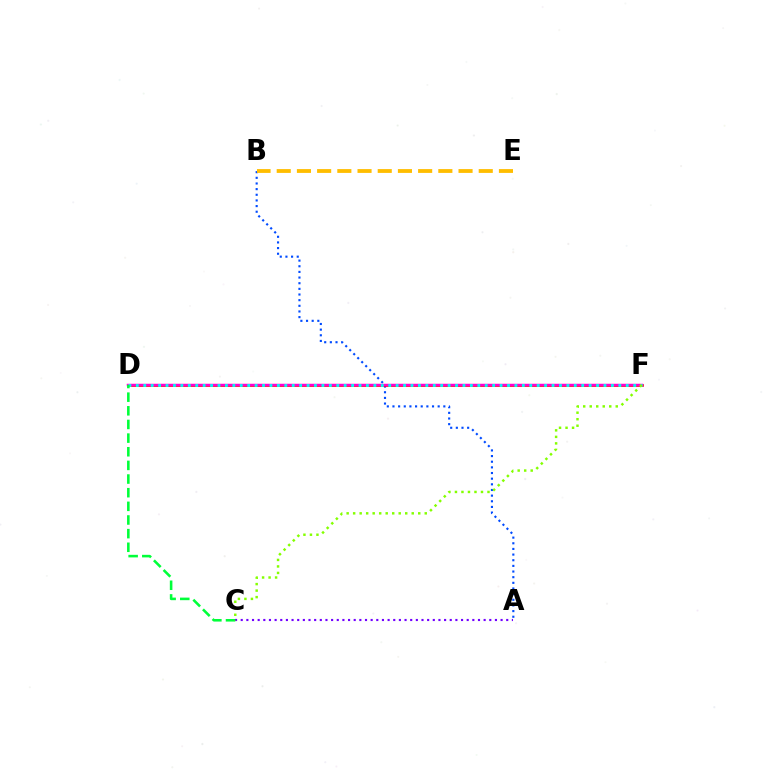{('A', 'B'): [{'color': '#004bff', 'line_style': 'dotted', 'thickness': 1.54}], ('D', 'F'): [{'color': '#ff0000', 'line_style': 'solid', 'thickness': 1.9}, {'color': '#ff00cf', 'line_style': 'solid', 'thickness': 1.79}, {'color': '#00fff6', 'line_style': 'dotted', 'thickness': 2.02}], ('A', 'C'): [{'color': '#7200ff', 'line_style': 'dotted', 'thickness': 1.53}], ('C', 'D'): [{'color': '#00ff39', 'line_style': 'dashed', 'thickness': 1.85}], ('B', 'E'): [{'color': '#ffbd00', 'line_style': 'dashed', 'thickness': 2.74}], ('C', 'F'): [{'color': '#84ff00', 'line_style': 'dotted', 'thickness': 1.77}]}